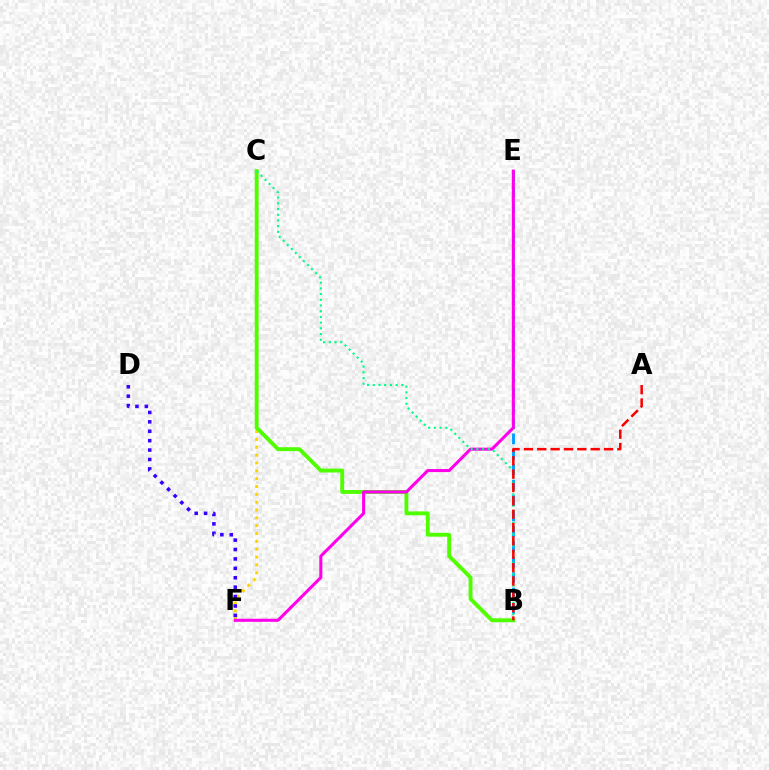{('C', 'F'): [{'color': '#ffd500', 'line_style': 'dotted', 'thickness': 2.13}], ('B', 'E'): [{'color': '#009eff', 'line_style': 'dashed', 'thickness': 2.09}], ('B', 'C'): [{'color': '#4fff00', 'line_style': 'solid', 'thickness': 2.8}, {'color': '#00ff86', 'line_style': 'dotted', 'thickness': 1.55}], ('E', 'F'): [{'color': '#ff00ed', 'line_style': 'solid', 'thickness': 2.2}], ('A', 'B'): [{'color': '#ff0000', 'line_style': 'dashed', 'thickness': 1.81}], ('D', 'F'): [{'color': '#3700ff', 'line_style': 'dotted', 'thickness': 2.56}]}